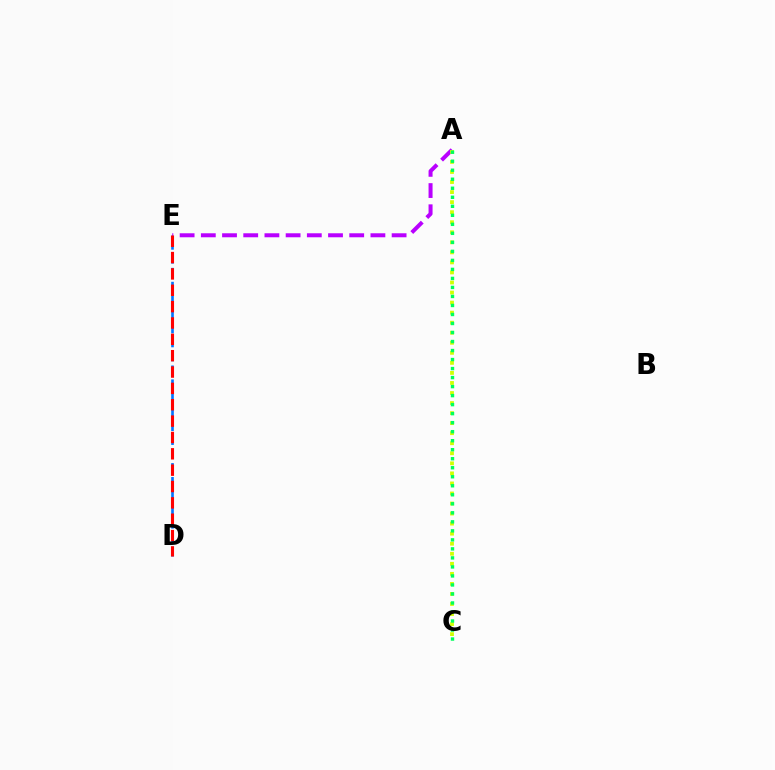{('A', 'E'): [{'color': '#b900ff', 'line_style': 'dashed', 'thickness': 2.88}], ('A', 'C'): [{'color': '#d1ff00', 'line_style': 'dotted', 'thickness': 2.73}, {'color': '#00ff5c', 'line_style': 'dotted', 'thickness': 2.45}], ('D', 'E'): [{'color': '#0074ff', 'line_style': 'dashed', 'thickness': 1.89}, {'color': '#ff0000', 'line_style': 'dashed', 'thickness': 2.22}]}